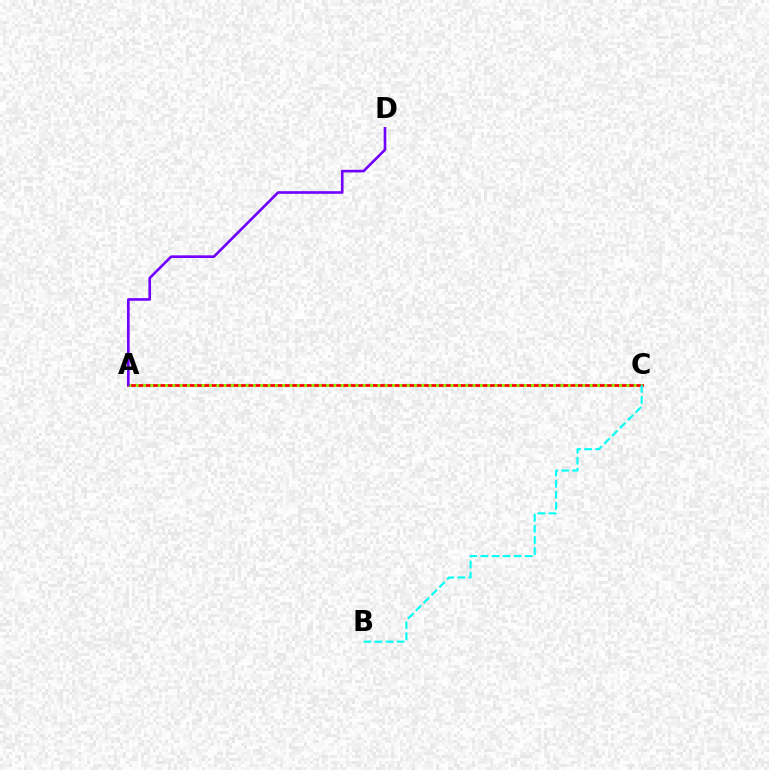{('A', 'C'): [{'color': '#ff0000', 'line_style': 'solid', 'thickness': 1.98}, {'color': '#84ff00', 'line_style': 'dotted', 'thickness': 1.99}], ('A', 'D'): [{'color': '#7200ff', 'line_style': 'solid', 'thickness': 1.9}], ('B', 'C'): [{'color': '#00fff6', 'line_style': 'dashed', 'thickness': 1.51}]}